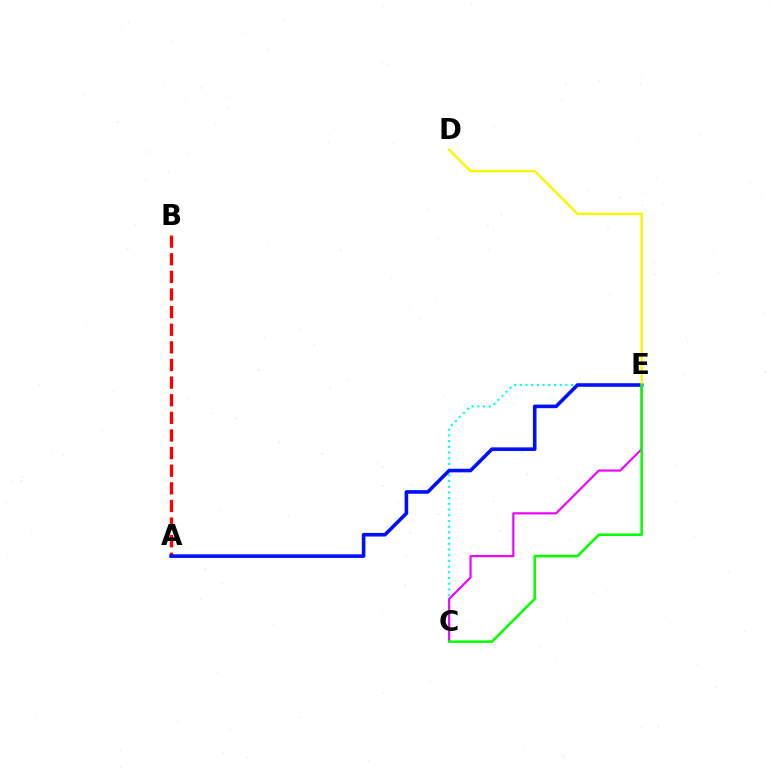{('A', 'B'): [{'color': '#ff0000', 'line_style': 'dashed', 'thickness': 2.39}], ('C', 'E'): [{'color': '#00fff6', 'line_style': 'dotted', 'thickness': 1.55}, {'color': '#ee00ff', 'line_style': 'solid', 'thickness': 1.55}, {'color': '#08ff00', 'line_style': 'solid', 'thickness': 1.85}], ('A', 'E'): [{'color': '#0010ff', 'line_style': 'solid', 'thickness': 2.59}], ('D', 'E'): [{'color': '#fcf500', 'line_style': 'solid', 'thickness': 1.75}]}